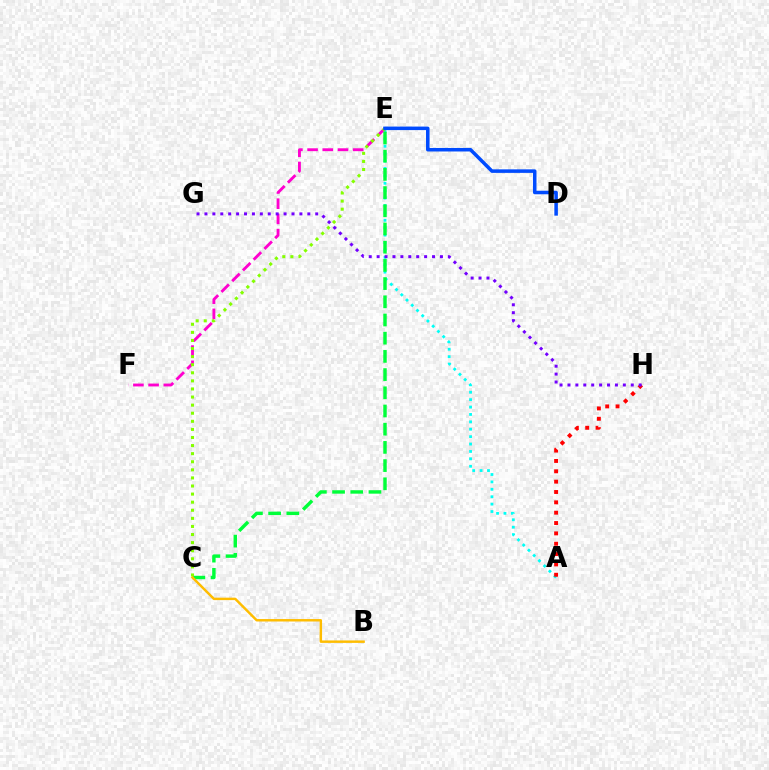{('A', 'E'): [{'color': '#00fff6', 'line_style': 'dotted', 'thickness': 2.01}], ('C', 'E'): [{'color': '#00ff39', 'line_style': 'dashed', 'thickness': 2.47}, {'color': '#84ff00', 'line_style': 'dotted', 'thickness': 2.2}], ('A', 'H'): [{'color': '#ff0000', 'line_style': 'dotted', 'thickness': 2.81}], ('E', 'F'): [{'color': '#ff00cf', 'line_style': 'dashed', 'thickness': 2.06}], ('B', 'C'): [{'color': '#ffbd00', 'line_style': 'solid', 'thickness': 1.76}], ('G', 'H'): [{'color': '#7200ff', 'line_style': 'dotted', 'thickness': 2.15}], ('D', 'E'): [{'color': '#004bff', 'line_style': 'solid', 'thickness': 2.54}]}